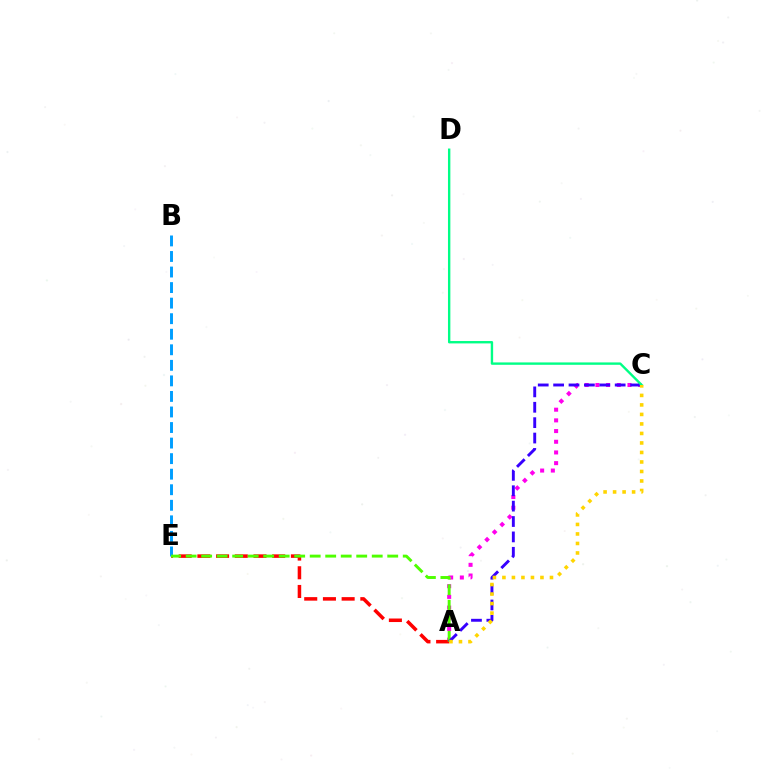{('A', 'C'): [{'color': '#ff00ed', 'line_style': 'dotted', 'thickness': 2.9}, {'color': '#3700ff', 'line_style': 'dashed', 'thickness': 2.09}, {'color': '#ffd500', 'line_style': 'dotted', 'thickness': 2.58}], ('A', 'E'): [{'color': '#ff0000', 'line_style': 'dashed', 'thickness': 2.54}, {'color': '#4fff00', 'line_style': 'dashed', 'thickness': 2.11}], ('B', 'E'): [{'color': '#009eff', 'line_style': 'dashed', 'thickness': 2.11}], ('C', 'D'): [{'color': '#00ff86', 'line_style': 'solid', 'thickness': 1.71}]}